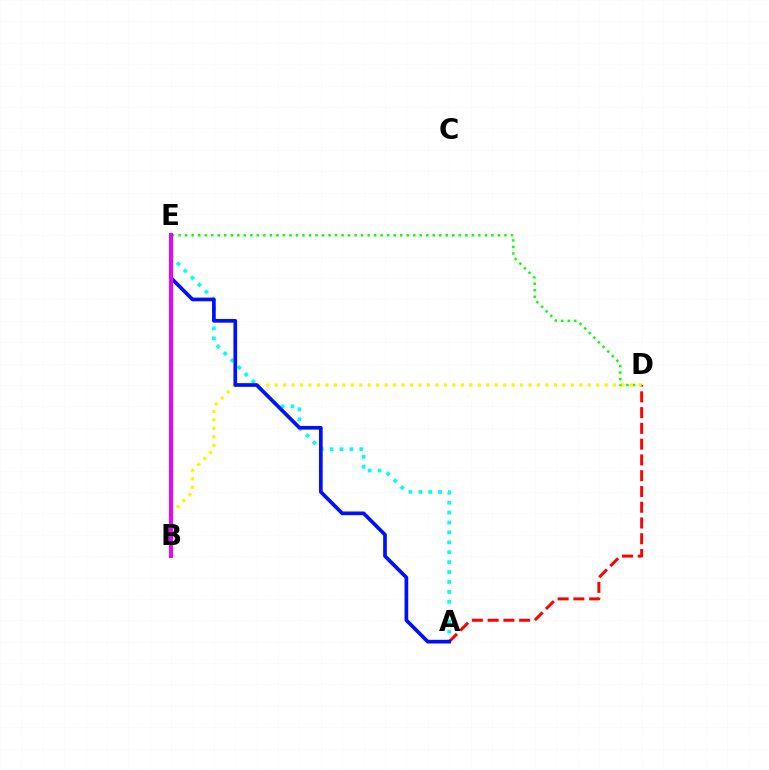{('A', 'E'): [{'color': '#00fff6', 'line_style': 'dotted', 'thickness': 2.69}, {'color': '#0010ff', 'line_style': 'solid', 'thickness': 2.66}], ('D', 'E'): [{'color': '#08ff00', 'line_style': 'dotted', 'thickness': 1.77}], ('A', 'D'): [{'color': '#ff0000', 'line_style': 'dashed', 'thickness': 2.14}], ('B', 'D'): [{'color': '#fcf500', 'line_style': 'dotted', 'thickness': 2.3}], ('B', 'E'): [{'color': '#ee00ff', 'line_style': 'solid', 'thickness': 2.84}]}